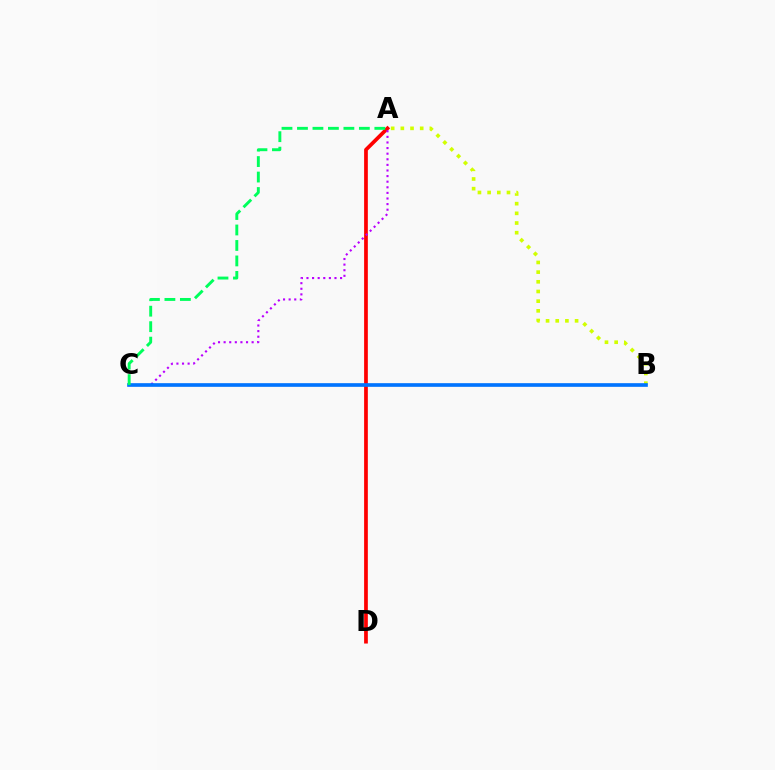{('A', 'B'): [{'color': '#d1ff00', 'line_style': 'dotted', 'thickness': 2.63}], ('A', 'D'): [{'color': '#ff0000', 'line_style': 'solid', 'thickness': 2.68}], ('A', 'C'): [{'color': '#b900ff', 'line_style': 'dotted', 'thickness': 1.52}, {'color': '#00ff5c', 'line_style': 'dashed', 'thickness': 2.1}], ('B', 'C'): [{'color': '#0074ff', 'line_style': 'solid', 'thickness': 2.63}]}